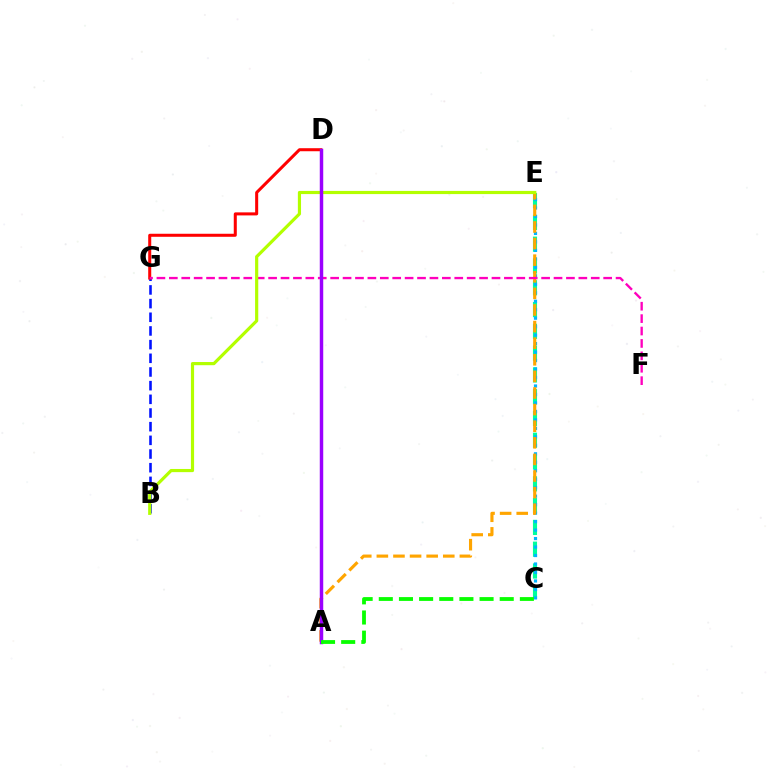{('C', 'E'): [{'color': '#00ff9d', 'line_style': 'dashed', 'thickness': 2.96}, {'color': '#00b5ff', 'line_style': 'dotted', 'thickness': 2.3}], ('B', 'G'): [{'color': '#0010ff', 'line_style': 'dashed', 'thickness': 1.86}], ('D', 'G'): [{'color': '#ff0000', 'line_style': 'solid', 'thickness': 2.18}], ('A', 'E'): [{'color': '#ffa500', 'line_style': 'dashed', 'thickness': 2.26}], ('F', 'G'): [{'color': '#ff00bd', 'line_style': 'dashed', 'thickness': 1.69}], ('B', 'E'): [{'color': '#b3ff00', 'line_style': 'solid', 'thickness': 2.28}], ('A', 'D'): [{'color': '#9b00ff', 'line_style': 'solid', 'thickness': 2.49}], ('A', 'C'): [{'color': '#08ff00', 'line_style': 'dashed', 'thickness': 2.74}]}